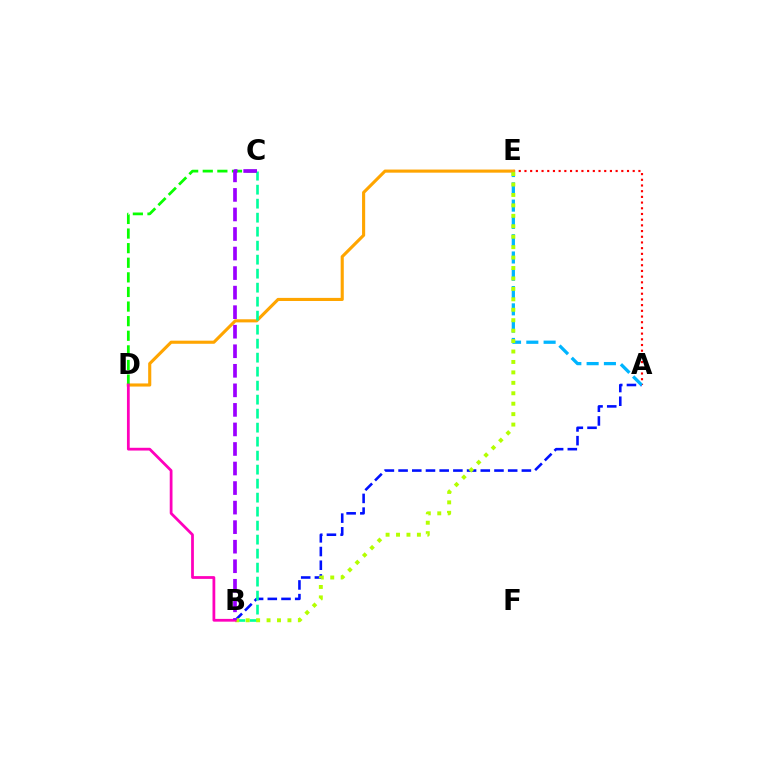{('A', 'B'): [{'color': '#0010ff', 'line_style': 'dashed', 'thickness': 1.86}], ('A', 'E'): [{'color': '#ff0000', 'line_style': 'dotted', 'thickness': 1.55}, {'color': '#00b5ff', 'line_style': 'dashed', 'thickness': 2.35}], ('D', 'E'): [{'color': '#ffa500', 'line_style': 'solid', 'thickness': 2.24}], ('C', 'D'): [{'color': '#08ff00', 'line_style': 'dashed', 'thickness': 1.98}], ('B', 'C'): [{'color': '#00ff9d', 'line_style': 'dashed', 'thickness': 1.9}, {'color': '#9b00ff', 'line_style': 'dashed', 'thickness': 2.65}], ('B', 'E'): [{'color': '#b3ff00', 'line_style': 'dotted', 'thickness': 2.84}], ('B', 'D'): [{'color': '#ff00bd', 'line_style': 'solid', 'thickness': 1.99}]}